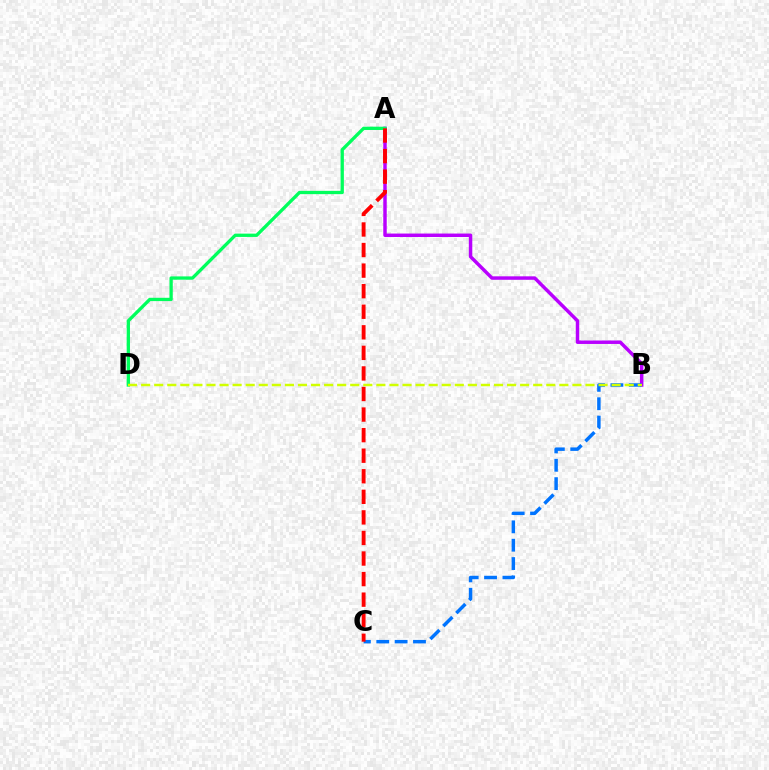{('A', 'B'): [{'color': '#b900ff', 'line_style': 'solid', 'thickness': 2.49}], ('B', 'C'): [{'color': '#0074ff', 'line_style': 'dashed', 'thickness': 2.49}], ('A', 'D'): [{'color': '#00ff5c', 'line_style': 'solid', 'thickness': 2.38}], ('B', 'D'): [{'color': '#d1ff00', 'line_style': 'dashed', 'thickness': 1.78}], ('A', 'C'): [{'color': '#ff0000', 'line_style': 'dashed', 'thickness': 2.79}]}